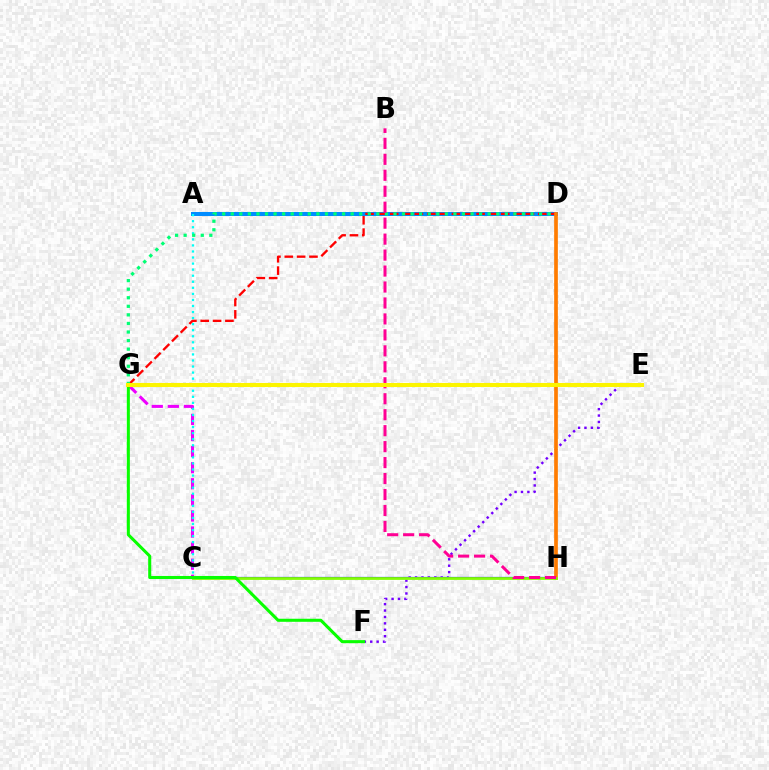{('A', 'D'): [{'color': '#008cff', 'line_style': 'solid', 'thickness': 2.89}], ('D', 'G'): [{'color': '#ff0000', 'line_style': 'dashed', 'thickness': 1.68}, {'color': '#00ff74', 'line_style': 'dotted', 'thickness': 2.33}], ('C', 'G'): [{'color': '#ee00ff', 'line_style': 'dashed', 'thickness': 2.19}], ('A', 'C'): [{'color': '#00fff6', 'line_style': 'dotted', 'thickness': 1.65}], ('E', 'F'): [{'color': '#7200ff', 'line_style': 'dotted', 'thickness': 1.74}], ('C', 'H'): [{'color': '#0010ff', 'line_style': 'solid', 'thickness': 1.58}, {'color': '#84ff00', 'line_style': 'solid', 'thickness': 1.97}], ('D', 'H'): [{'color': '#ff7c00', 'line_style': 'solid', 'thickness': 2.66}], ('F', 'G'): [{'color': '#08ff00', 'line_style': 'solid', 'thickness': 2.2}], ('B', 'H'): [{'color': '#ff0094', 'line_style': 'dashed', 'thickness': 2.17}], ('E', 'G'): [{'color': '#fcf500', 'line_style': 'solid', 'thickness': 2.93}]}